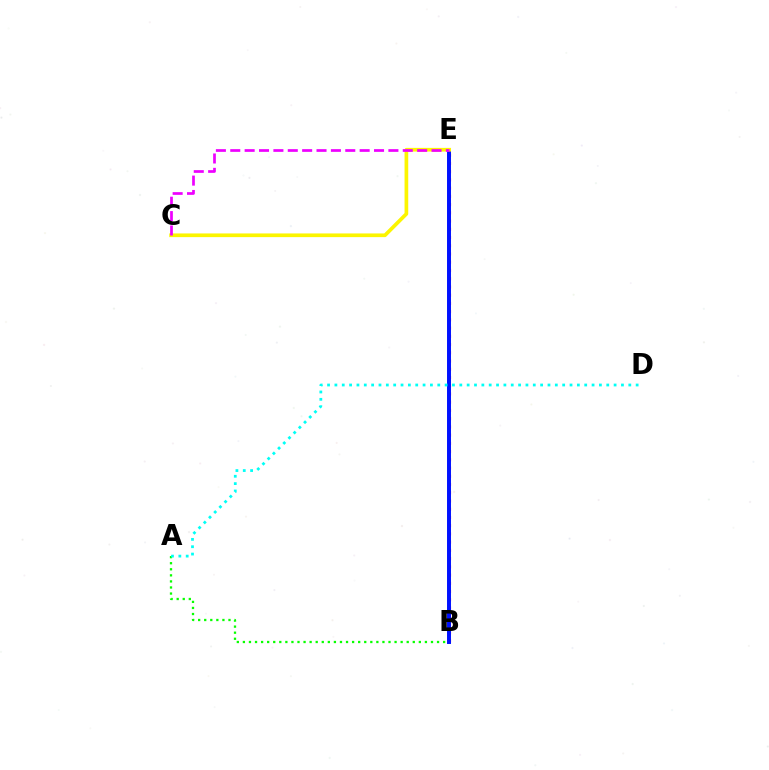{('A', 'B'): [{'color': '#08ff00', 'line_style': 'dotted', 'thickness': 1.65}], ('B', 'E'): [{'color': '#ff0000', 'line_style': 'dotted', 'thickness': 2.24}, {'color': '#0010ff', 'line_style': 'solid', 'thickness': 2.85}], ('C', 'E'): [{'color': '#fcf500', 'line_style': 'solid', 'thickness': 2.65}, {'color': '#ee00ff', 'line_style': 'dashed', 'thickness': 1.95}], ('A', 'D'): [{'color': '#00fff6', 'line_style': 'dotted', 'thickness': 2.0}]}